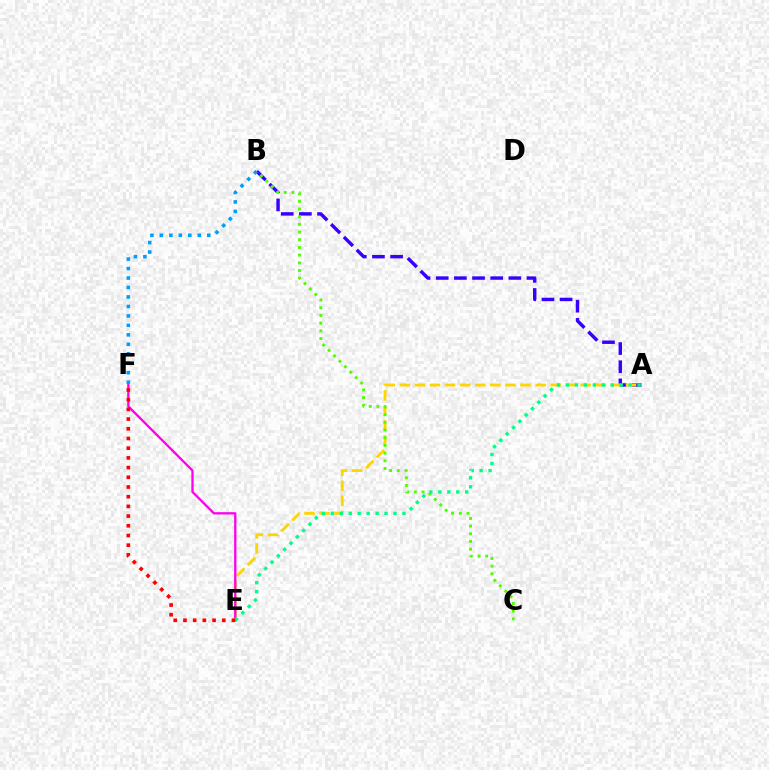{('A', 'B'): [{'color': '#3700ff', 'line_style': 'dashed', 'thickness': 2.47}], ('A', 'E'): [{'color': '#ffd500', 'line_style': 'dashed', 'thickness': 2.05}, {'color': '#00ff86', 'line_style': 'dotted', 'thickness': 2.43}], ('E', 'F'): [{'color': '#ff00ed', 'line_style': 'solid', 'thickness': 1.67}, {'color': '#ff0000', 'line_style': 'dotted', 'thickness': 2.63}], ('B', 'C'): [{'color': '#4fff00', 'line_style': 'dotted', 'thickness': 2.09}], ('B', 'F'): [{'color': '#009eff', 'line_style': 'dotted', 'thickness': 2.57}]}